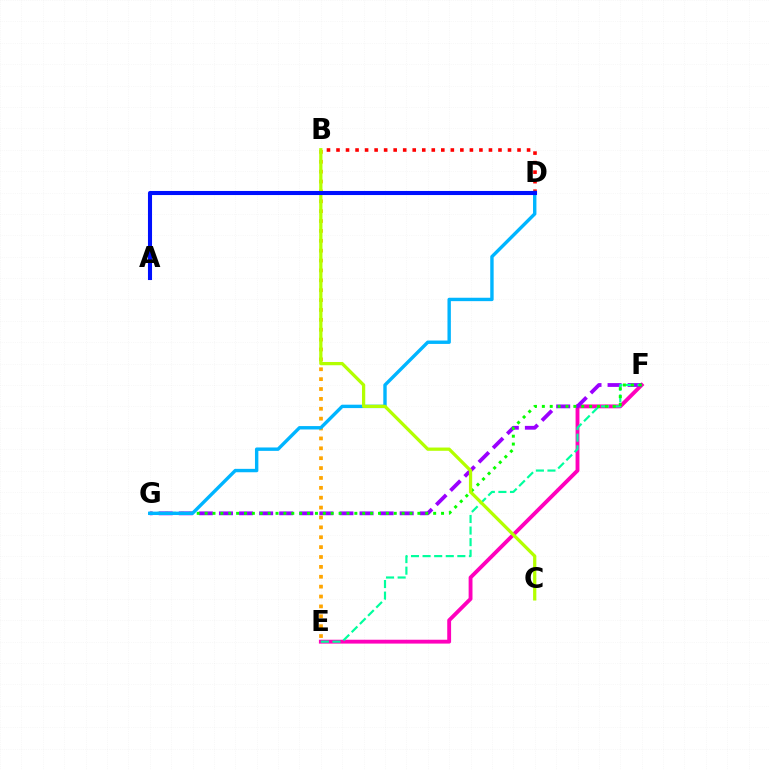{('E', 'F'): [{'color': '#ff00bd', 'line_style': 'solid', 'thickness': 2.78}, {'color': '#00ff9d', 'line_style': 'dashed', 'thickness': 1.57}], ('F', 'G'): [{'color': '#9b00ff', 'line_style': 'dashed', 'thickness': 2.73}, {'color': '#08ff00', 'line_style': 'dotted', 'thickness': 2.14}], ('B', 'D'): [{'color': '#ff0000', 'line_style': 'dotted', 'thickness': 2.59}], ('B', 'E'): [{'color': '#ffa500', 'line_style': 'dotted', 'thickness': 2.68}], ('D', 'G'): [{'color': '#00b5ff', 'line_style': 'solid', 'thickness': 2.45}], ('B', 'C'): [{'color': '#b3ff00', 'line_style': 'solid', 'thickness': 2.34}], ('A', 'D'): [{'color': '#0010ff', 'line_style': 'solid', 'thickness': 2.94}]}